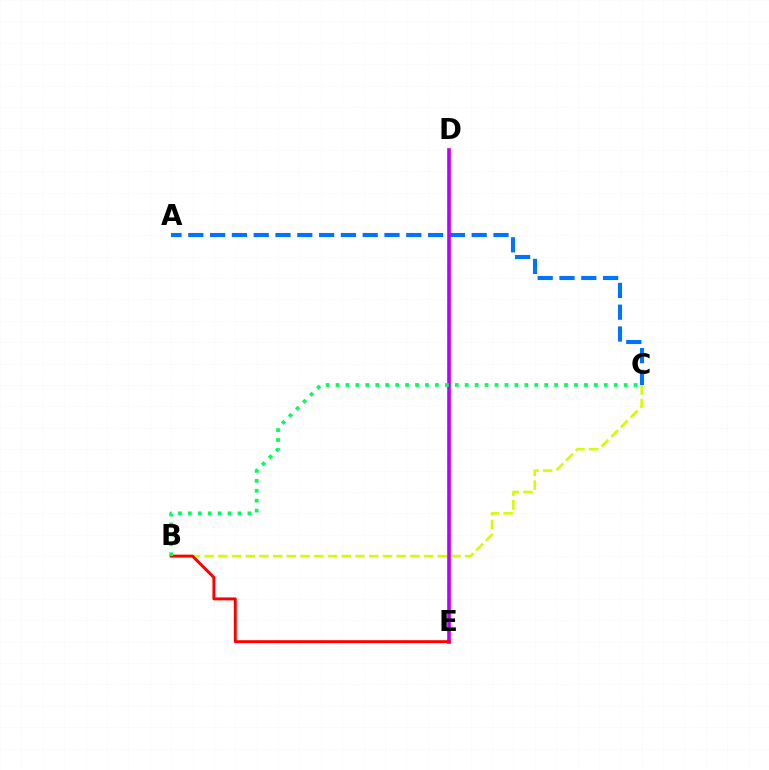{('A', 'C'): [{'color': '#0074ff', 'line_style': 'dashed', 'thickness': 2.96}], ('B', 'C'): [{'color': '#d1ff00', 'line_style': 'dashed', 'thickness': 1.86}, {'color': '#00ff5c', 'line_style': 'dotted', 'thickness': 2.7}], ('D', 'E'): [{'color': '#b900ff', 'line_style': 'solid', 'thickness': 2.61}], ('B', 'E'): [{'color': '#ff0000', 'line_style': 'solid', 'thickness': 2.11}]}